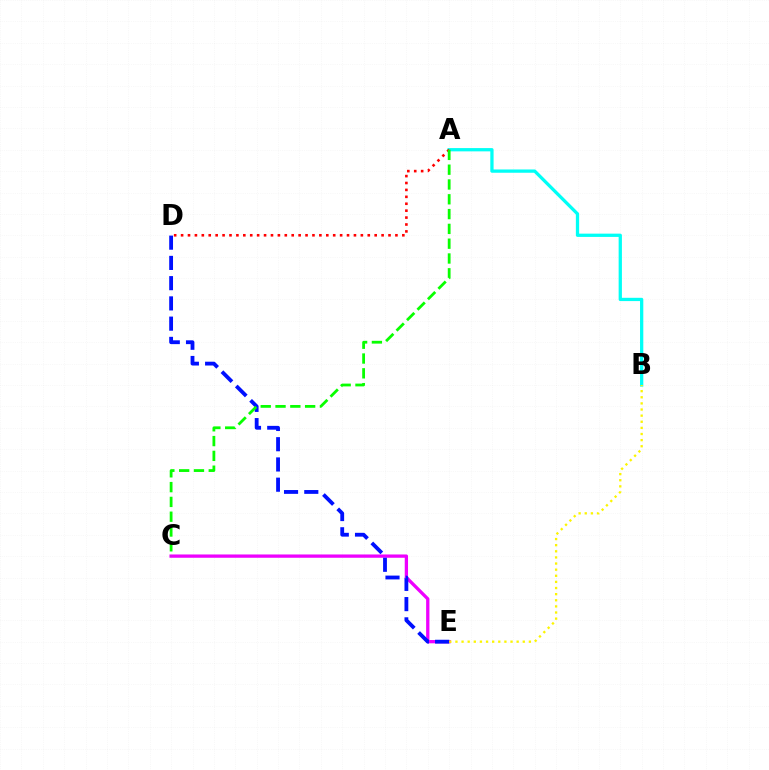{('A', 'B'): [{'color': '#00fff6', 'line_style': 'solid', 'thickness': 2.36}], ('C', 'E'): [{'color': '#ee00ff', 'line_style': 'solid', 'thickness': 2.37}], ('D', 'E'): [{'color': '#0010ff', 'line_style': 'dashed', 'thickness': 2.75}], ('B', 'E'): [{'color': '#fcf500', 'line_style': 'dotted', 'thickness': 1.66}], ('A', 'D'): [{'color': '#ff0000', 'line_style': 'dotted', 'thickness': 1.88}], ('A', 'C'): [{'color': '#08ff00', 'line_style': 'dashed', 'thickness': 2.01}]}